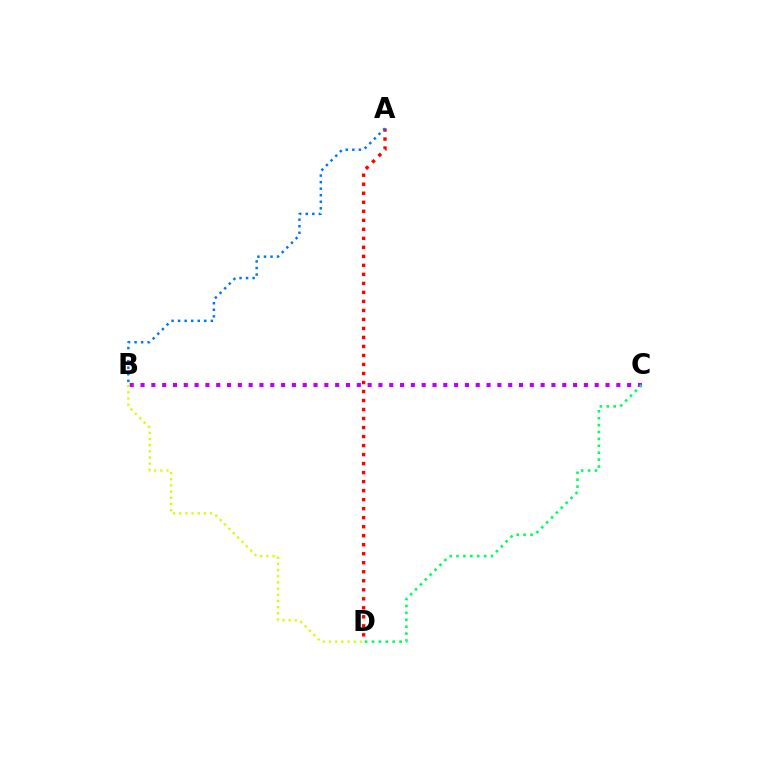{('B', 'C'): [{'color': '#b900ff', 'line_style': 'dotted', 'thickness': 2.94}], ('B', 'D'): [{'color': '#d1ff00', 'line_style': 'dotted', 'thickness': 1.68}], ('C', 'D'): [{'color': '#00ff5c', 'line_style': 'dotted', 'thickness': 1.88}], ('A', 'D'): [{'color': '#ff0000', 'line_style': 'dotted', 'thickness': 2.45}], ('A', 'B'): [{'color': '#0074ff', 'line_style': 'dotted', 'thickness': 1.78}]}